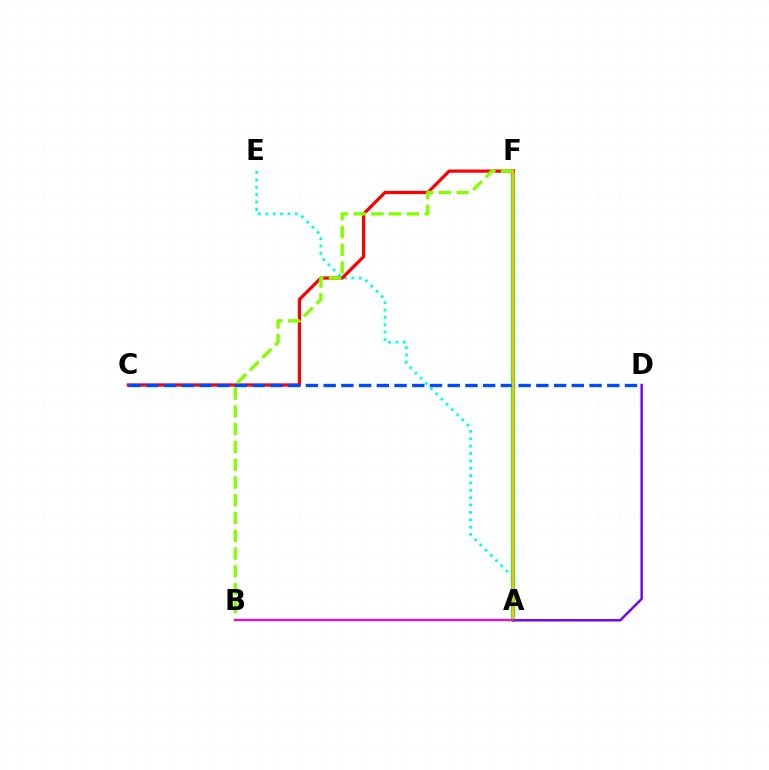{('A', 'E'): [{'color': '#00fff6', 'line_style': 'dotted', 'thickness': 2.0}], ('A', 'F'): [{'color': '#00ff39', 'line_style': 'solid', 'thickness': 2.92}, {'color': '#ffbd00', 'line_style': 'solid', 'thickness': 1.68}], ('C', 'F'): [{'color': '#ff0000', 'line_style': 'solid', 'thickness': 2.33}], ('A', 'D'): [{'color': '#7200ff', 'line_style': 'solid', 'thickness': 1.76}], ('B', 'F'): [{'color': '#84ff00', 'line_style': 'dashed', 'thickness': 2.41}], ('C', 'D'): [{'color': '#004bff', 'line_style': 'dashed', 'thickness': 2.41}], ('A', 'B'): [{'color': '#ff00cf', 'line_style': 'solid', 'thickness': 1.59}]}